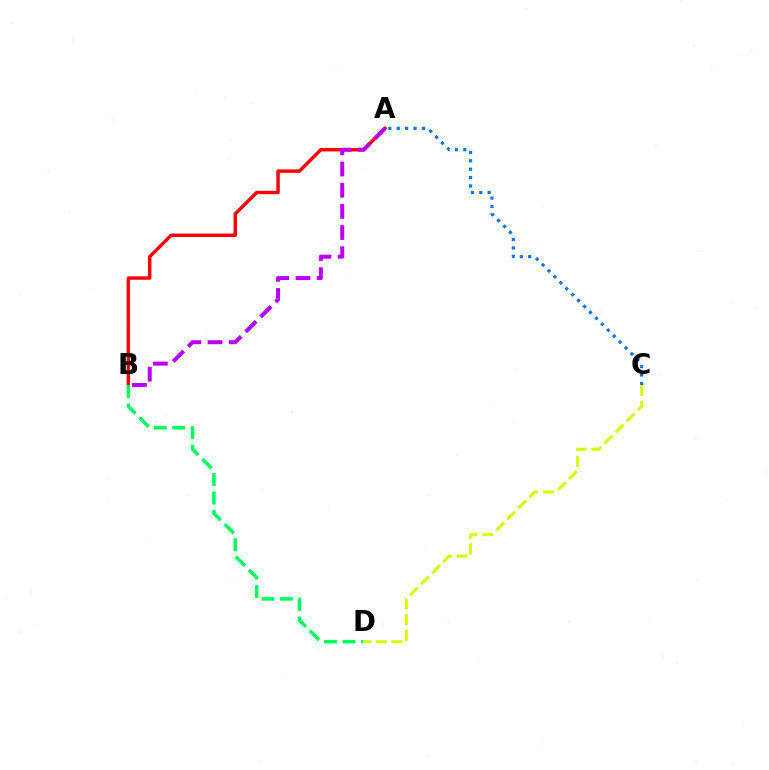{('A', 'B'): [{'color': '#ff0000', 'line_style': 'solid', 'thickness': 2.46}, {'color': '#b900ff', 'line_style': 'dashed', 'thickness': 2.88}], ('B', 'D'): [{'color': '#00ff5c', 'line_style': 'dashed', 'thickness': 2.52}], ('C', 'D'): [{'color': '#d1ff00', 'line_style': 'dashed', 'thickness': 2.13}], ('A', 'C'): [{'color': '#0074ff', 'line_style': 'dotted', 'thickness': 2.28}]}